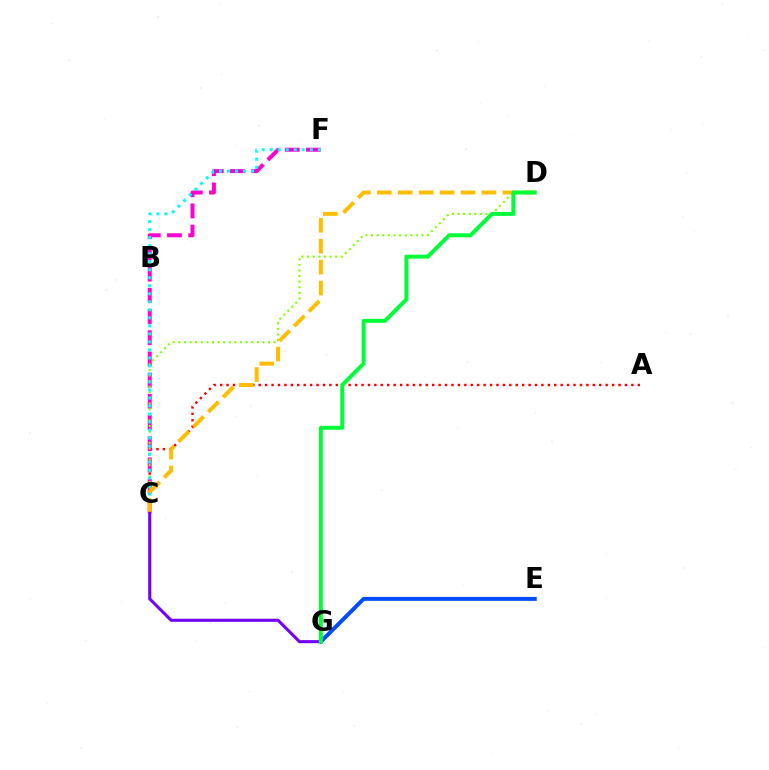{('E', 'G'): [{'color': '#004bff', 'line_style': 'solid', 'thickness': 2.84}], ('A', 'C'): [{'color': '#ff0000', 'line_style': 'dotted', 'thickness': 1.75}], ('C', 'F'): [{'color': '#ff00cf', 'line_style': 'dashed', 'thickness': 2.88}, {'color': '#00fff6', 'line_style': 'dotted', 'thickness': 2.18}], ('C', 'D'): [{'color': '#84ff00', 'line_style': 'dotted', 'thickness': 1.52}, {'color': '#ffbd00', 'line_style': 'dashed', 'thickness': 2.84}], ('C', 'G'): [{'color': '#7200ff', 'line_style': 'solid', 'thickness': 2.21}], ('D', 'G'): [{'color': '#00ff39', 'line_style': 'solid', 'thickness': 2.85}]}